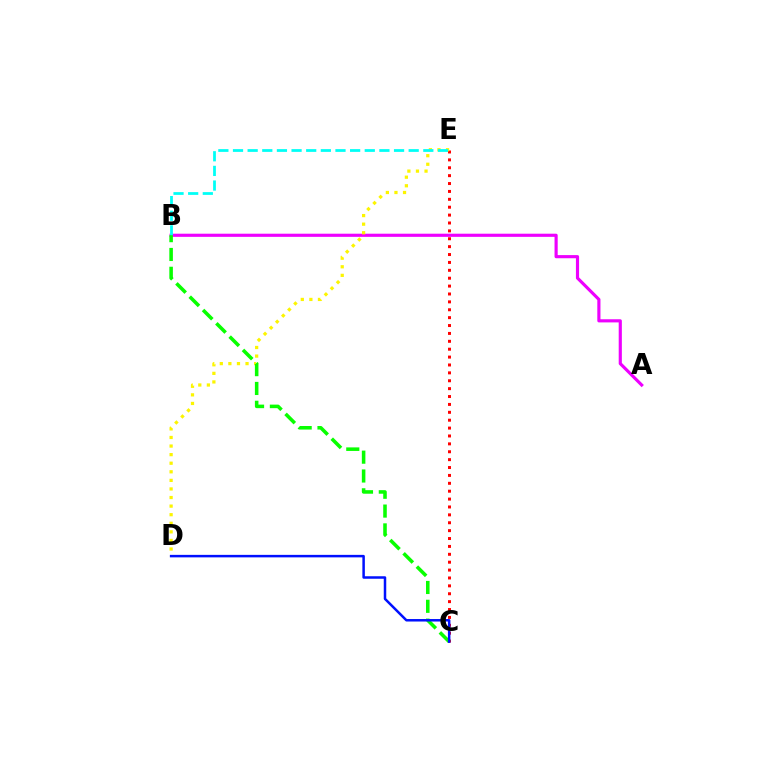{('C', 'E'): [{'color': '#ff0000', 'line_style': 'dotted', 'thickness': 2.14}], ('A', 'B'): [{'color': '#ee00ff', 'line_style': 'solid', 'thickness': 2.27}], ('D', 'E'): [{'color': '#fcf500', 'line_style': 'dotted', 'thickness': 2.33}], ('B', 'E'): [{'color': '#00fff6', 'line_style': 'dashed', 'thickness': 1.99}], ('B', 'C'): [{'color': '#08ff00', 'line_style': 'dashed', 'thickness': 2.56}], ('C', 'D'): [{'color': '#0010ff', 'line_style': 'solid', 'thickness': 1.8}]}